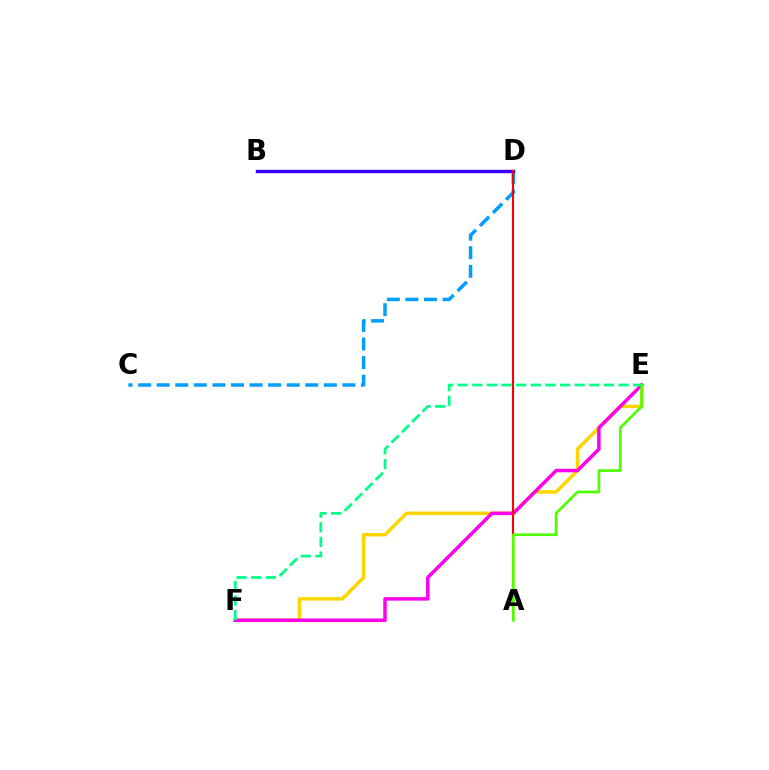{('C', 'D'): [{'color': '#009eff', 'line_style': 'dashed', 'thickness': 2.52}], ('E', 'F'): [{'color': '#ffd500', 'line_style': 'solid', 'thickness': 2.51}, {'color': '#ff00ed', 'line_style': 'solid', 'thickness': 2.52}, {'color': '#00ff86', 'line_style': 'dashed', 'thickness': 1.99}], ('B', 'D'): [{'color': '#3700ff', 'line_style': 'solid', 'thickness': 2.46}], ('A', 'D'): [{'color': '#ff0000', 'line_style': 'solid', 'thickness': 1.51}], ('A', 'E'): [{'color': '#4fff00', 'line_style': 'solid', 'thickness': 1.93}]}